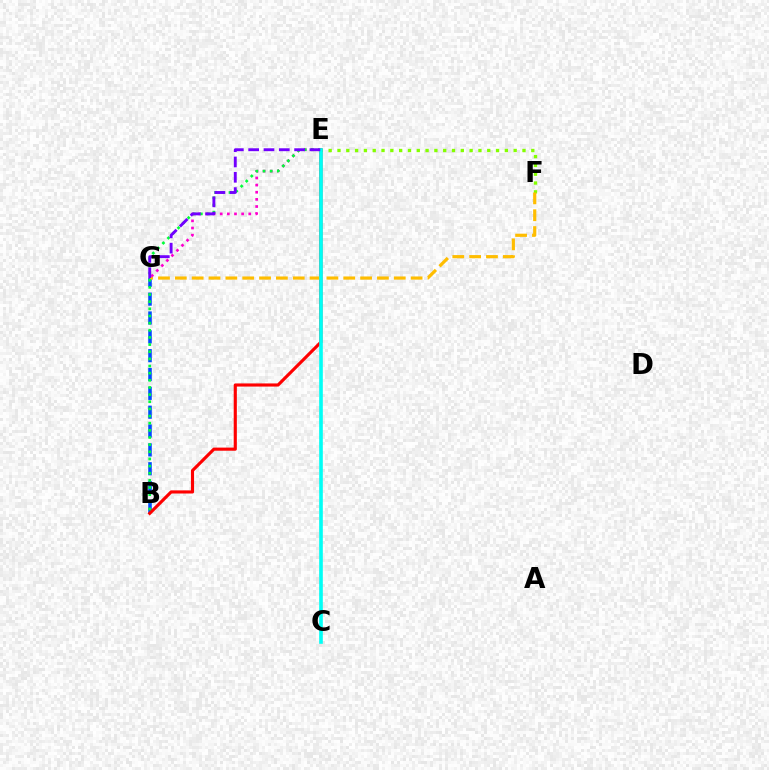{('B', 'G'): [{'color': '#004bff', 'line_style': 'dashed', 'thickness': 2.56}], ('E', 'F'): [{'color': '#84ff00', 'line_style': 'dotted', 'thickness': 2.39}], ('B', 'E'): [{'color': '#ff0000', 'line_style': 'solid', 'thickness': 2.26}, {'color': '#00ff39', 'line_style': 'dotted', 'thickness': 1.94}], ('F', 'G'): [{'color': '#ffbd00', 'line_style': 'dashed', 'thickness': 2.29}], ('E', 'G'): [{'color': '#ff00cf', 'line_style': 'dotted', 'thickness': 1.94}, {'color': '#7200ff', 'line_style': 'dashed', 'thickness': 2.08}], ('C', 'E'): [{'color': '#00fff6', 'line_style': 'solid', 'thickness': 2.61}]}